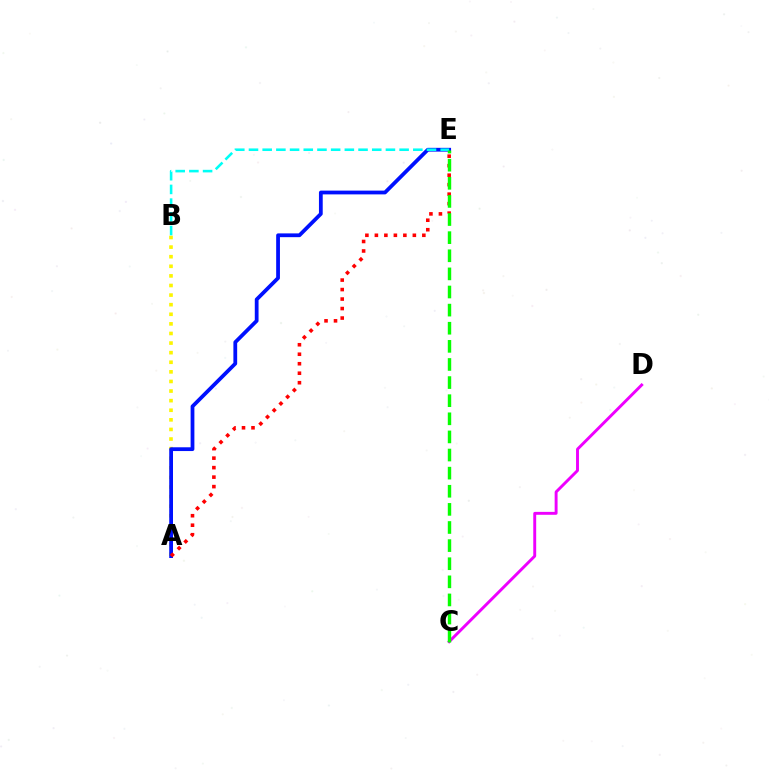{('A', 'B'): [{'color': '#fcf500', 'line_style': 'dotted', 'thickness': 2.61}], ('A', 'E'): [{'color': '#0010ff', 'line_style': 'solid', 'thickness': 2.72}, {'color': '#ff0000', 'line_style': 'dotted', 'thickness': 2.58}], ('C', 'D'): [{'color': '#ee00ff', 'line_style': 'solid', 'thickness': 2.1}], ('B', 'E'): [{'color': '#00fff6', 'line_style': 'dashed', 'thickness': 1.86}], ('C', 'E'): [{'color': '#08ff00', 'line_style': 'dashed', 'thickness': 2.46}]}